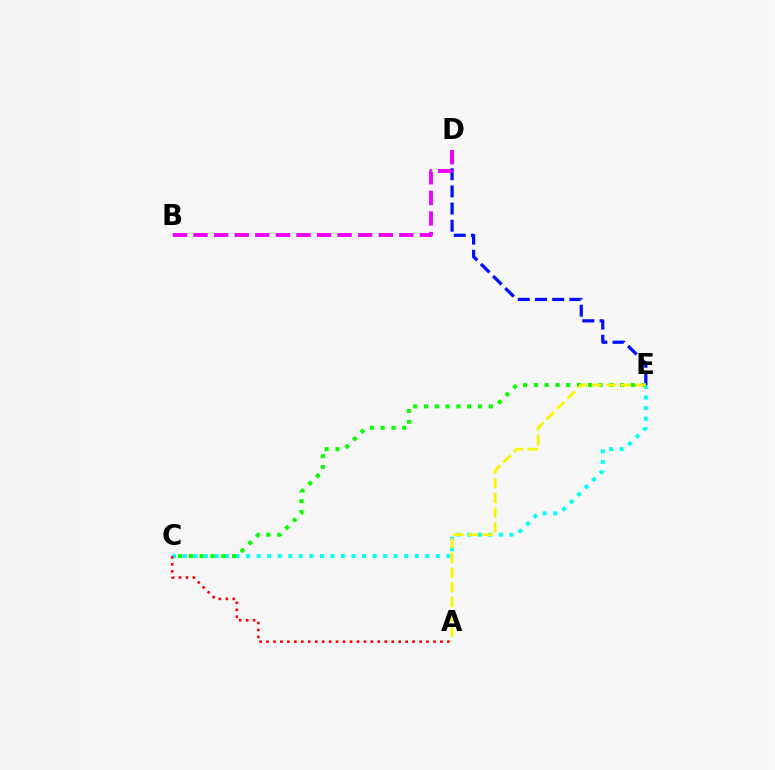{('D', 'E'): [{'color': '#0010ff', 'line_style': 'dashed', 'thickness': 2.33}], ('C', 'E'): [{'color': '#00fff6', 'line_style': 'dotted', 'thickness': 2.86}, {'color': '#08ff00', 'line_style': 'dotted', 'thickness': 2.93}], ('B', 'D'): [{'color': '#ee00ff', 'line_style': 'dashed', 'thickness': 2.8}], ('A', 'C'): [{'color': '#ff0000', 'line_style': 'dotted', 'thickness': 1.89}], ('A', 'E'): [{'color': '#fcf500', 'line_style': 'dashed', 'thickness': 2.0}]}